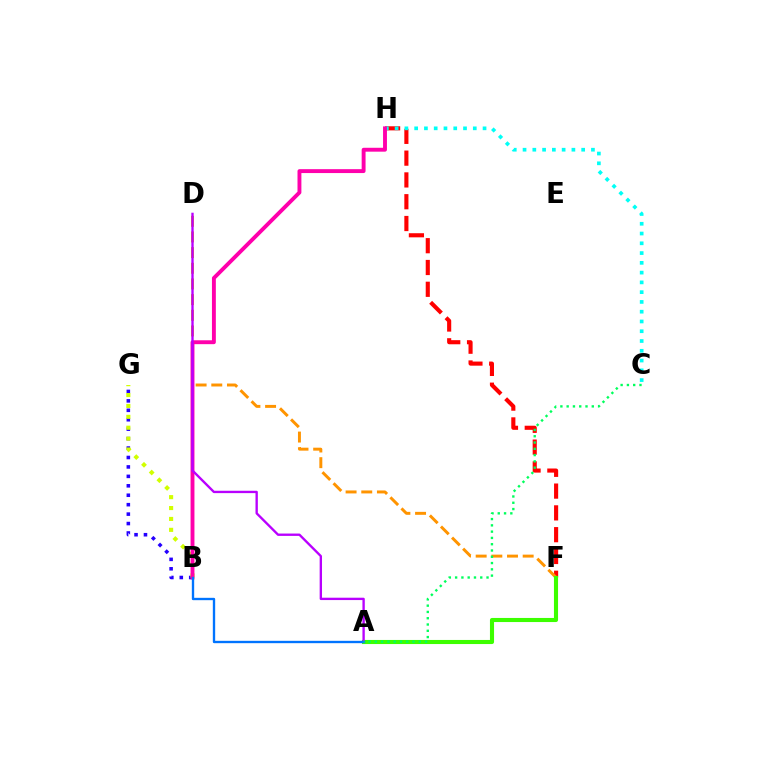{('F', 'H'): [{'color': '#ff0000', 'line_style': 'dashed', 'thickness': 2.96}], ('C', 'H'): [{'color': '#00fff6', 'line_style': 'dotted', 'thickness': 2.65}], ('B', 'G'): [{'color': '#2500ff', 'line_style': 'dotted', 'thickness': 2.56}, {'color': '#d1ff00', 'line_style': 'dotted', 'thickness': 2.96}], ('D', 'F'): [{'color': '#ff9400', 'line_style': 'dashed', 'thickness': 2.13}], ('A', 'F'): [{'color': '#3dff00', 'line_style': 'solid', 'thickness': 2.95}], ('B', 'H'): [{'color': '#ff00ac', 'line_style': 'solid', 'thickness': 2.8}], ('A', 'D'): [{'color': '#b900ff', 'line_style': 'solid', 'thickness': 1.7}], ('A', 'B'): [{'color': '#0074ff', 'line_style': 'solid', 'thickness': 1.69}], ('A', 'C'): [{'color': '#00ff5c', 'line_style': 'dotted', 'thickness': 1.71}]}